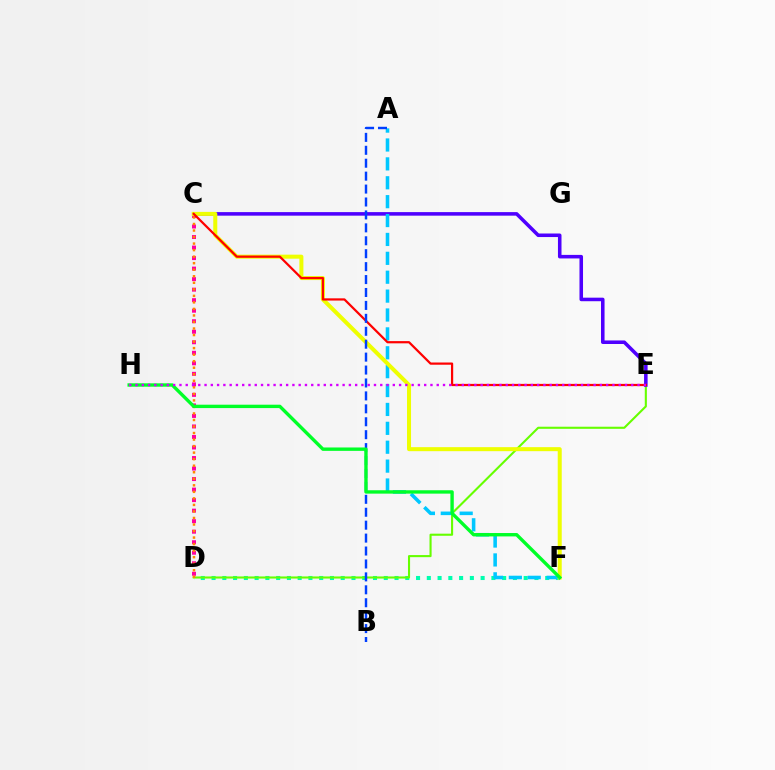{('D', 'F'): [{'color': '#00ffaf', 'line_style': 'dotted', 'thickness': 2.92}], ('D', 'E'): [{'color': '#66ff00', 'line_style': 'solid', 'thickness': 1.51}], ('C', 'E'): [{'color': '#4f00ff', 'line_style': 'solid', 'thickness': 2.55}, {'color': '#ff0000', 'line_style': 'solid', 'thickness': 1.6}], ('C', 'D'): [{'color': '#ff00a0', 'line_style': 'dotted', 'thickness': 2.86}, {'color': '#ff8800', 'line_style': 'dotted', 'thickness': 1.77}], ('A', 'F'): [{'color': '#00c7ff', 'line_style': 'dashed', 'thickness': 2.57}], ('C', 'F'): [{'color': '#eeff00', 'line_style': 'solid', 'thickness': 2.89}], ('A', 'B'): [{'color': '#003fff', 'line_style': 'dashed', 'thickness': 1.76}], ('F', 'H'): [{'color': '#00ff27', 'line_style': 'solid', 'thickness': 2.43}], ('E', 'H'): [{'color': '#d600ff', 'line_style': 'dotted', 'thickness': 1.7}]}